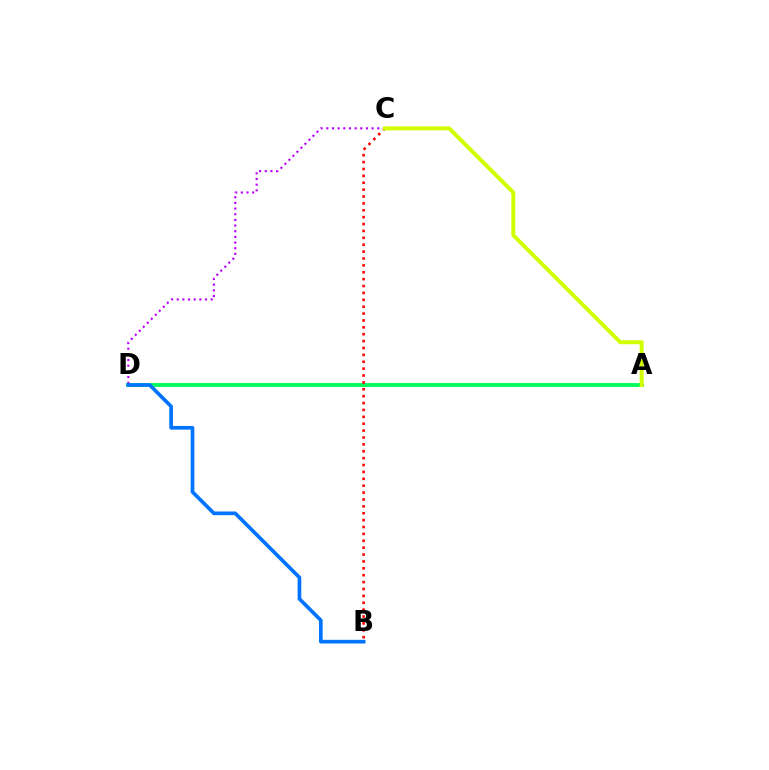{('A', 'D'): [{'color': '#00ff5c', 'line_style': 'solid', 'thickness': 2.81}], ('B', 'C'): [{'color': '#ff0000', 'line_style': 'dotted', 'thickness': 1.87}], ('C', 'D'): [{'color': '#b900ff', 'line_style': 'dotted', 'thickness': 1.54}], ('A', 'C'): [{'color': '#d1ff00', 'line_style': 'solid', 'thickness': 2.88}], ('B', 'D'): [{'color': '#0074ff', 'line_style': 'solid', 'thickness': 2.65}]}